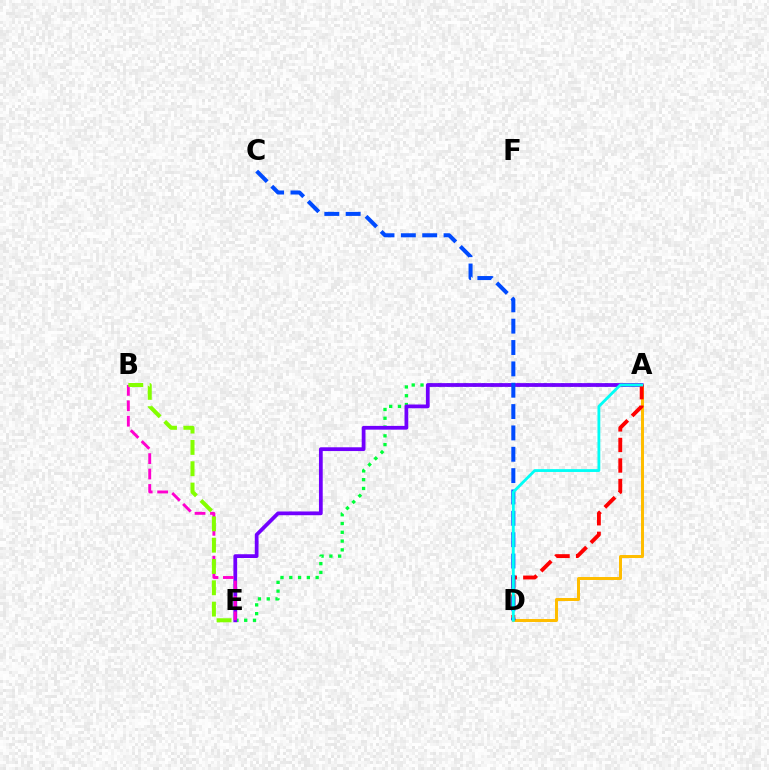{('A', 'E'): [{'color': '#00ff39', 'line_style': 'dotted', 'thickness': 2.39}, {'color': '#7200ff', 'line_style': 'solid', 'thickness': 2.71}], ('A', 'D'): [{'color': '#ffbd00', 'line_style': 'solid', 'thickness': 2.16}, {'color': '#ff0000', 'line_style': 'dashed', 'thickness': 2.79}, {'color': '#00fff6', 'line_style': 'solid', 'thickness': 2.03}], ('B', 'E'): [{'color': '#ff00cf', 'line_style': 'dashed', 'thickness': 2.09}, {'color': '#84ff00', 'line_style': 'dashed', 'thickness': 2.9}], ('C', 'D'): [{'color': '#004bff', 'line_style': 'dashed', 'thickness': 2.9}]}